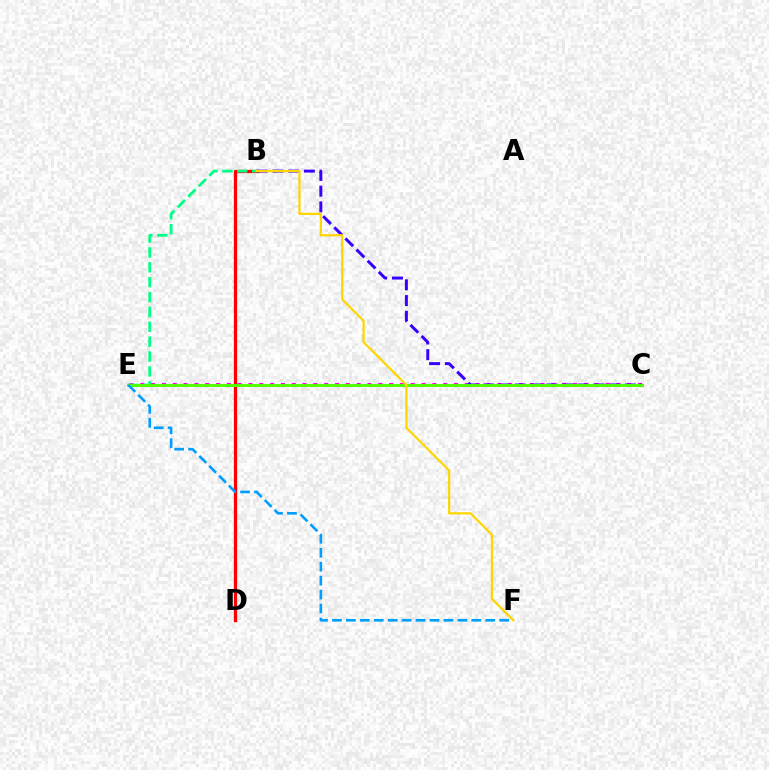{('B', 'D'): [{'color': '#ff0000', 'line_style': 'solid', 'thickness': 2.35}], ('C', 'E'): [{'color': '#ff00ed', 'line_style': 'dotted', 'thickness': 2.94}, {'color': '#4fff00', 'line_style': 'solid', 'thickness': 2.11}], ('B', 'C'): [{'color': '#3700ff', 'line_style': 'dashed', 'thickness': 2.14}], ('B', 'E'): [{'color': '#00ff86', 'line_style': 'dashed', 'thickness': 2.02}], ('E', 'F'): [{'color': '#009eff', 'line_style': 'dashed', 'thickness': 1.89}], ('B', 'F'): [{'color': '#ffd500', 'line_style': 'solid', 'thickness': 1.6}]}